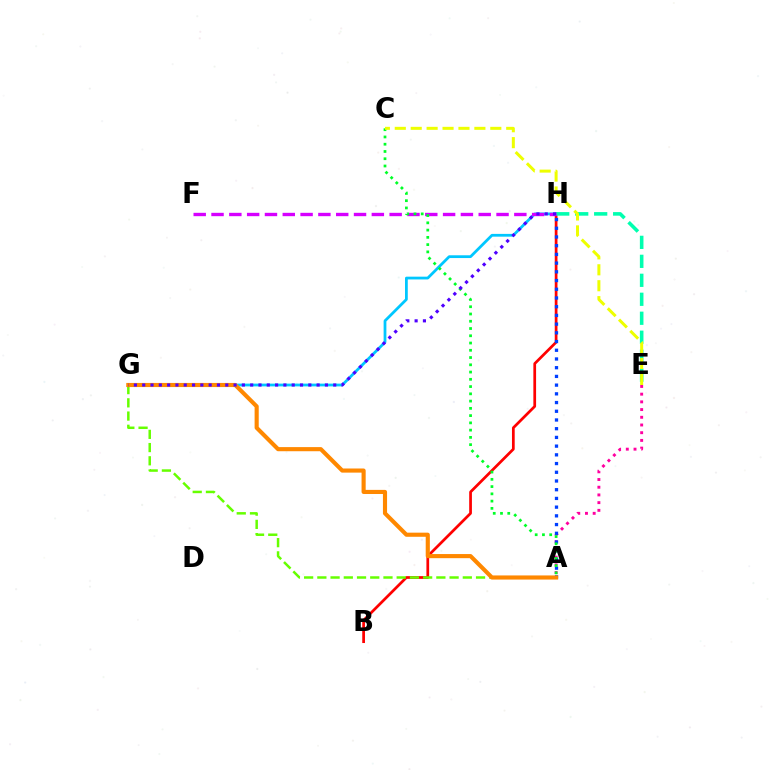{('A', 'E'): [{'color': '#ff00a0', 'line_style': 'dotted', 'thickness': 2.09}], ('B', 'H'): [{'color': '#ff0000', 'line_style': 'solid', 'thickness': 1.96}], ('G', 'H'): [{'color': '#00c7ff', 'line_style': 'solid', 'thickness': 2.0}, {'color': '#4f00ff', 'line_style': 'dotted', 'thickness': 2.26}], ('E', 'H'): [{'color': '#00ffaf', 'line_style': 'dashed', 'thickness': 2.58}], ('A', 'G'): [{'color': '#66ff00', 'line_style': 'dashed', 'thickness': 1.8}, {'color': '#ff8800', 'line_style': 'solid', 'thickness': 2.97}], ('F', 'H'): [{'color': '#d600ff', 'line_style': 'dashed', 'thickness': 2.42}], ('A', 'H'): [{'color': '#003fff', 'line_style': 'dotted', 'thickness': 2.37}], ('A', 'C'): [{'color': '#00ff27', 'line_style': 'dotted', 'thickness': 1.97}], ('C', 'E'): [{'color': '#eeff00', 'line_style': 'dashed', 'thickness': 2.16}]}